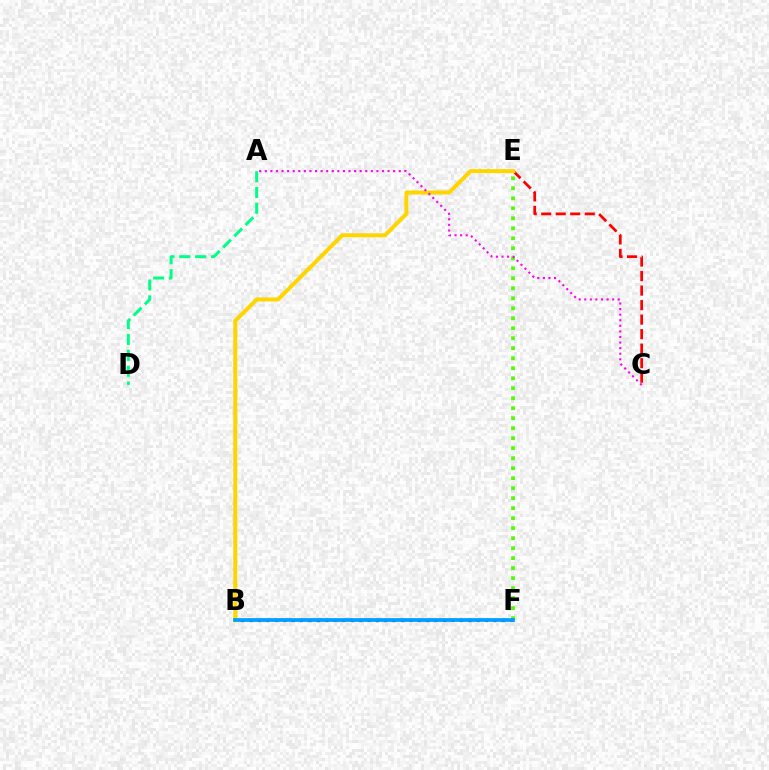{('E', 'F'): [{'color': '#4fff00', 'line_style': 'dotted', 'thickness': 2.72}], ('B', 'F'): [{'color': '#3700ff', 'line_style': 'dotted', 'thickness': 2.29}, {'color': '#009eff', 'line_style': 'solid', 'thickness': 2.68}], ('C', 'E'): [{'color': '#ff0000', 'line_style': 'dashed', 'thickness': 1.97}], ('B', 'E'): [{'color': '#ffd500', 'line_style': 'solid', 'thickness': 2.88}], ('A', 'D'): [{'color': '#00ff86', 'line_style': 'dashed', 'thickness': 2.15}], ('A', 'C'): [{'color': '#ff00ed', 'line_style': 'dotted', 'thickness': 1.52}]}